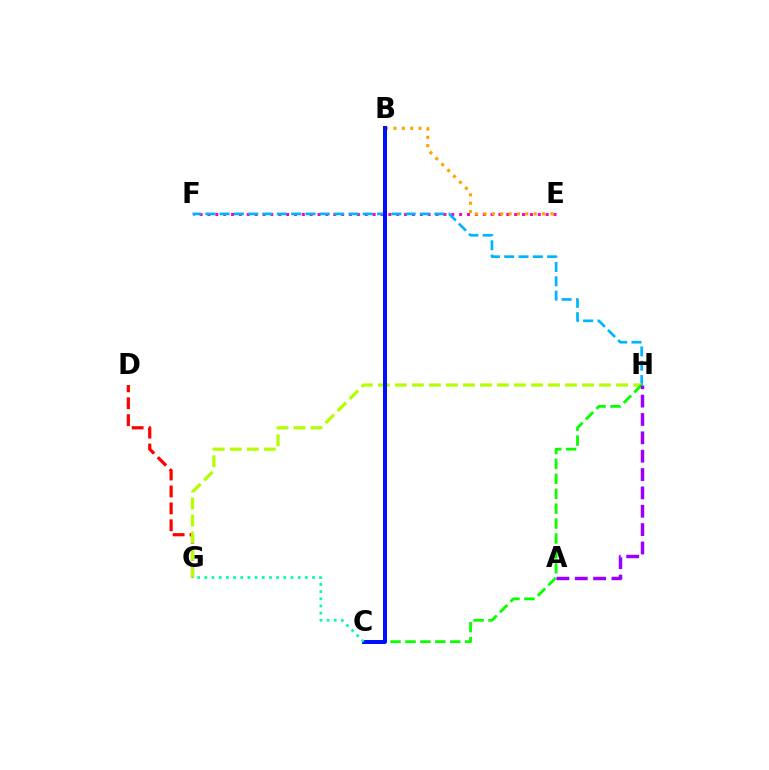{('E', 'F'): [{'color': '#ff00bd', 'line_style': 'dotted', 'thickness': 2.14}], ('F', 'H'): [{'color': '#00b5ff', 'line_style': 'dashed', 'thickness': 1.94}], ('D', 'G'): [{'color': '#ff0000', 'line_style': 'dashed', 'thickness': 2.3}], ('G', 'H'): [{'color': '#b3ff00', 'line_style': 'dashed', 'thickness': 2.31}], ('B', 'E'): [{'color': '#ffa500', 'line_style': 'dotted', 'thickness': 2.27}], ('C', 'H'): [{'color': '#08ff00', 'line_style': 'dashed', 'thickness': 2.03}], ('A', 'H'): [{'color': '#9b00ff', 'line_style': 'dashed', 'thickness': 2.49}], ('B', 'C'): [{'color': '#0010ff', 'line_style': 'solid', 'thickness': 2.88}], ('C', 'G'): [{'color': '#00ff9d', 'line_style': 'dotted', 'thickness': 1.95}]}